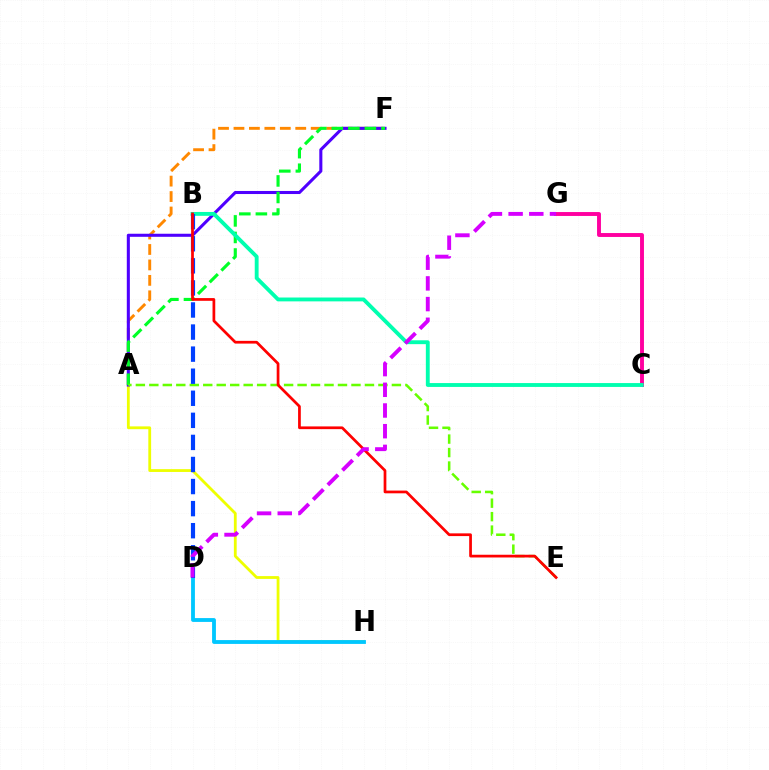{('A', 'F'): [{'color': '#ff8800', 'line_style': 'dashed', 'thickness': 2.1}, {'color': '#4f00ff', 'line_style': 'solid', 'thickness': 2.2}, {'color': '#00ff27', 'line_style': 'dashed', 'thickness': 2.25}], ('C', 'G'): [{'color': '#ff00a0', 'line_style': 'solid', 'thickness': 2.81}], ('A', 'H'): [{'color': '#eeff00', 'line_style': 'solid', 'thickness': 2.02}], ('D', 'H'): [{'color': '#00c7ff', 'line_style': 'solid', 'thickness': 2.75}], ('A', 'E'): [{'color': '#66ff00', 'line_style': 'dashed', 'thickness': 1.83}], ('B', 'C'): [{'color': '#00ffaf', 'line_style': 'solid', 'thickness': 2.78}], ('B', 'D'): [{'color': '#003fff', 'line_style': 'dashed', 'thickness': 3.0}], ('B', 'E'): [{'color': '#ff0000', 'line_style': 'solid', 'thickness': 1.96}], ('D', 'G'): [{'color': '#d600ff', 'line_style': 'dashed', 'thickness': 2.81}]}